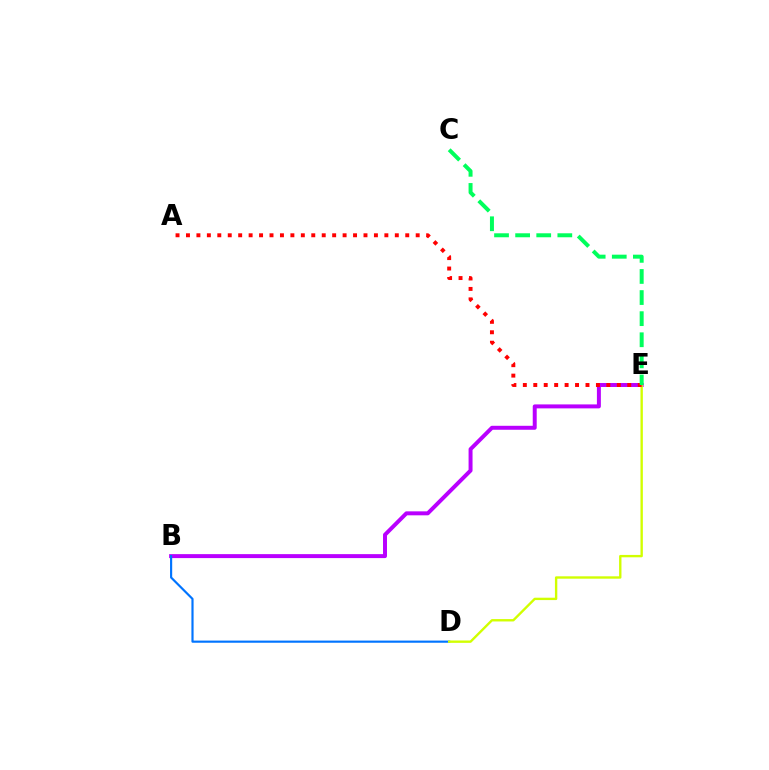{('B', 'E'): [{'color': '#b900ff', 'line_style': 'solid', 'thickness': 2.85}], ('B', 'D'): [{'color': '#0074ff', 'line_style': 'solid', 'thickness': 1.56}], ('D', 'E'): [{'color': '#d1ff00', 'line_style': 'solid', 'thickness': 1.71}], ('A', 'E'): [{'color': '#ff0000', 'line_style': 'dotted', 'thickness': 2.84}], ('C', 'E'): [{'color': '#00ff5c', 'line_style': 'dashed', 'thickness': 2.87}]}